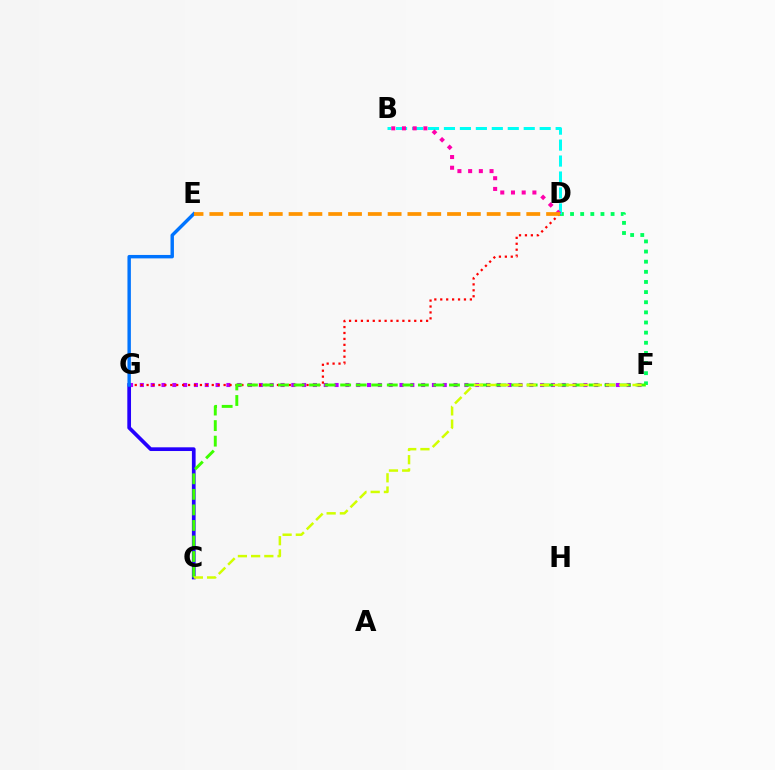{('D', 'F'): [{'color': '#00ff5c', 'line_style': 'dotted', 'thickness': 2.75}], ('B', 'D'): [{'color': '#00fff6', 'line_style': 'dashed', 'thickness': 2.17}, {'color': '#ff00ac', 'line_style': 'dotted', 'thickness': 2.91}], ('F', 'G'): [{'color': '#b900ff', 'line_style': 'dotted', 'thickness': 2.94}], ('D', 'G'): [{'color': '#ff0000', 'line_style': 'dotted', 'thickness': 1.61}], ('C', 'G'): [{'color': '#2500ff', 'line_style': 'solid', 'thickness': 2.67}], ('C', 'F'): [{'color': '#3dff00', 'line_style': 'dashed', 'thickness': 2.11}, {'color': '#d1ff00', 'line_style': 'dashed', 'thickness': 1.8}], ('E', 'G'): [{'color': '#0074ff', 'line_style': 'solid', 'thickness': 2.46}], ('D', 'E'): [{'color': '#ff9400', 'line_style': 'dashed', 'thickness': 2.69}]}